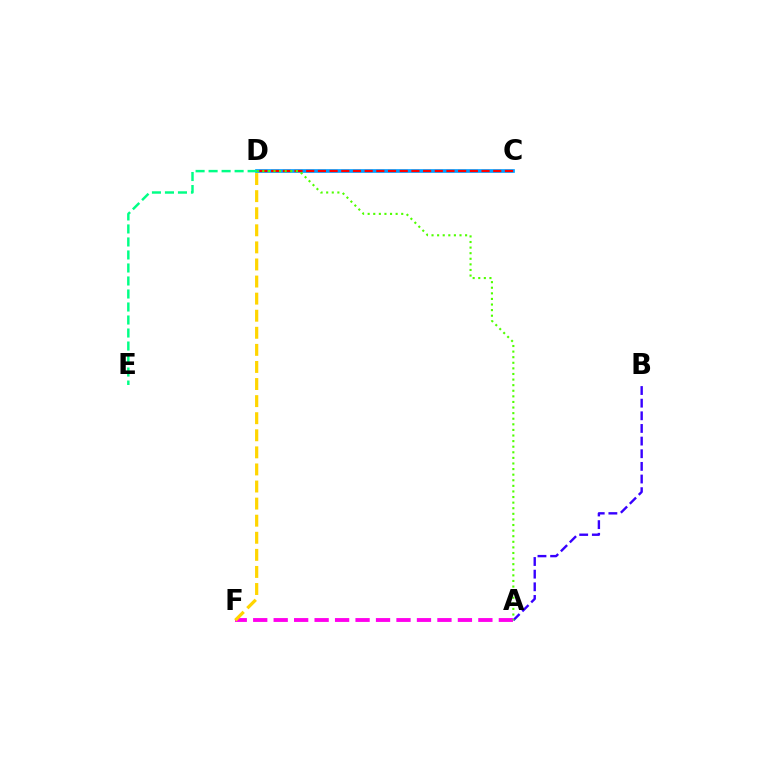{('C', 'D'): [{'color': '#009eff', 'line_style': 'solid', 'thickness': 2.64}, {'color': '#ff0000', 'line_style': 'dashed', 'thickness': 1.59}], ('A', 'F'): [{'color': '#ff00ed', 'line_style': 'dashed', 'thickness': 2.78}], ('A', 'B'): [{'color': '#3700ff', 'line_style': 'dashed', 'thickness': 1.72}], ('D', 'F'): [{'color': '#ffd500', 'line_style': 'dashed', 'thickness': 2.32}], ('A', 'D'): [{'color': '#4fff00', 'line_style': 'dotted', 'thickness': 1.52}], ('D', 'E'): [{'color': '#00ff86', 'line_style': 'dashed', 'thickness': 1.77}]}